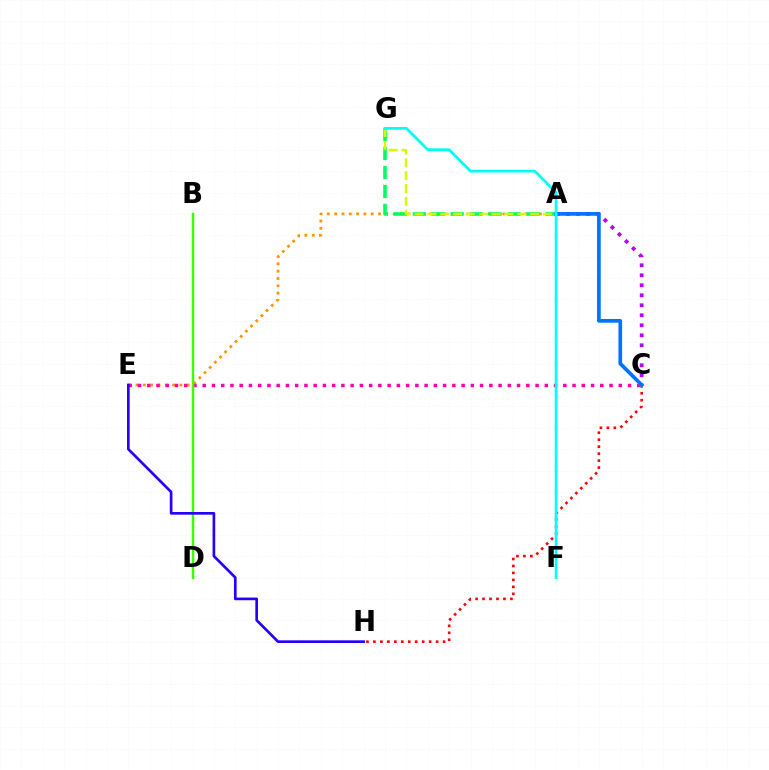{('A', 'E'): [{'color': '#ff9400', 'line_style': 'dotted', 'thickness': 1.99}], ('C', 'E'): [{'color': '#ff00ac', 'line_style': 'dotted', 'thickness': 2.51}], ('B', 'D'): [{'color': '#3dff00', 'line_style': 'solid', 'thickness': 1.79}], ('C', 'H'): [{'color': '#ff0000', 'line_style': 'dotted', 'thickness': 1.89}], ('A', 'G'): [{'color': '#00ff5c', 'line_style': 'dashed', 'thickness': 2.57}, {'color': '#d1ff00', 'line_style': 'dashed', 'thickness': 1.74}], ('A', 'C'): [{'color': '#b900ff', 'line_style': 'dotted', 'thickness': 2.72}, {'color': '#0074ff', 'line_style': 'solid', 'thickness': 2.67}], ('E', 'H'): [{'color': '#2500ff', 'line_style': 'solid', 'thickness': 1.92}], ('F', 'G'): [{'color': '#00fff6', 'line_style': 'solid', 'thickness': 1.99}]}